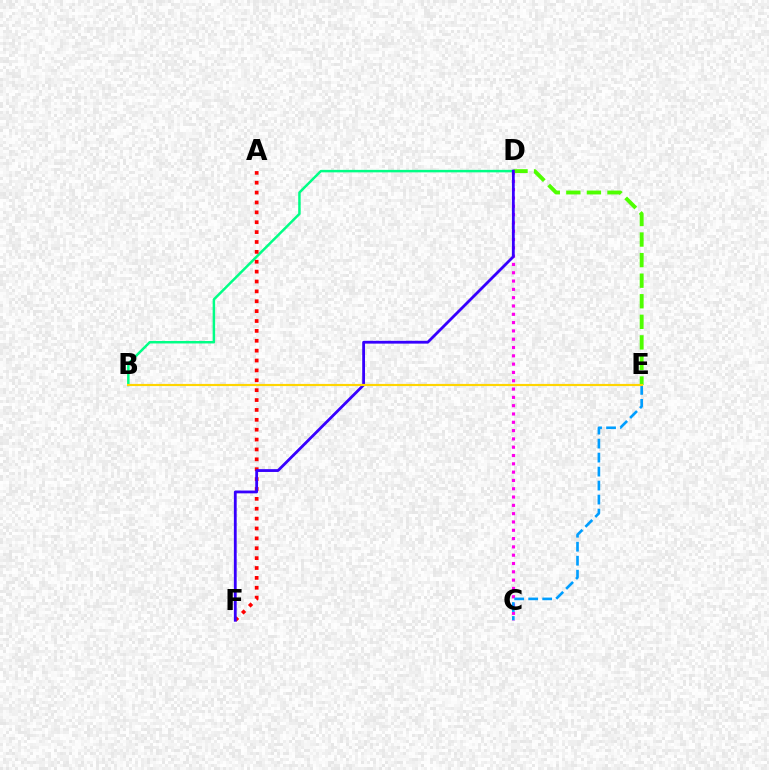{('C', 'D'): [{'color': '#ff00ed', 'line_style': 'dotted', 'thickness': 2.26}], ('C', 'E'): [{'color': '#009eff', 'line_style': 'dashed', 'thickness': 1.9}], ('B', 'D'): [{'color': '#00ff86', 'line_style': 'solid', 'thickness': 1.79}], ('D', 'E'): [{'color': '#4fff00', 'line_style': 'dashed', 'thickness': 2.79}], ('A', 'F'): [{'color': '#ff0000', 'line_style': 'dotted', 'thickness': 2.68}], ('D', 'F'): [{'color': '#3700ff', 'line_style': 'solid', 'thickness': 2.02}], ('B', 'E'): [{'color': '#ffd500', 'line_style': 'solid', 'thickness': 1.56}]}